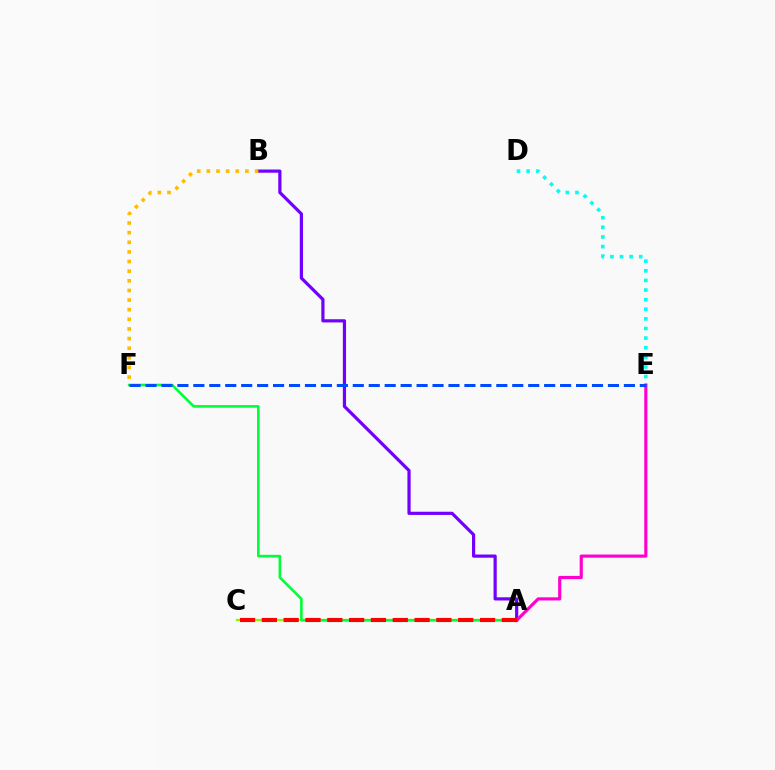{('D', 'E'): [{'color': '#00fff6', 'line_style': 'dotted', 'thickness': 2.61}], ('A', 'C'): [{'color': '#84ff00', 'line_style': 'solid', 'thickness': 1.62}, {'color': '#ff0000', 'line_style': 'dashed', 'thickness': 2.96}], ('A', 'B'): [{'color': '#7200ff', 'line_style': 'solid', 'thickness': 2.3}], ('A', 'F'): [{'color': '#00ff39', 'line_style': 'solid', 'thickness': 1.88}], ('A', 'E'): [{'color': '#ff00cf', 'line_style': 'solid', 'thickness': 2.27}], ('E', 'F'): [{'color': '#004bff', 'line_style': 'dashed', 'thickness': 2.17}], ('B', 'F'): [{'color': '#ffbd00', 'line_style': 'dotted', 'thickness': 2.62}]}